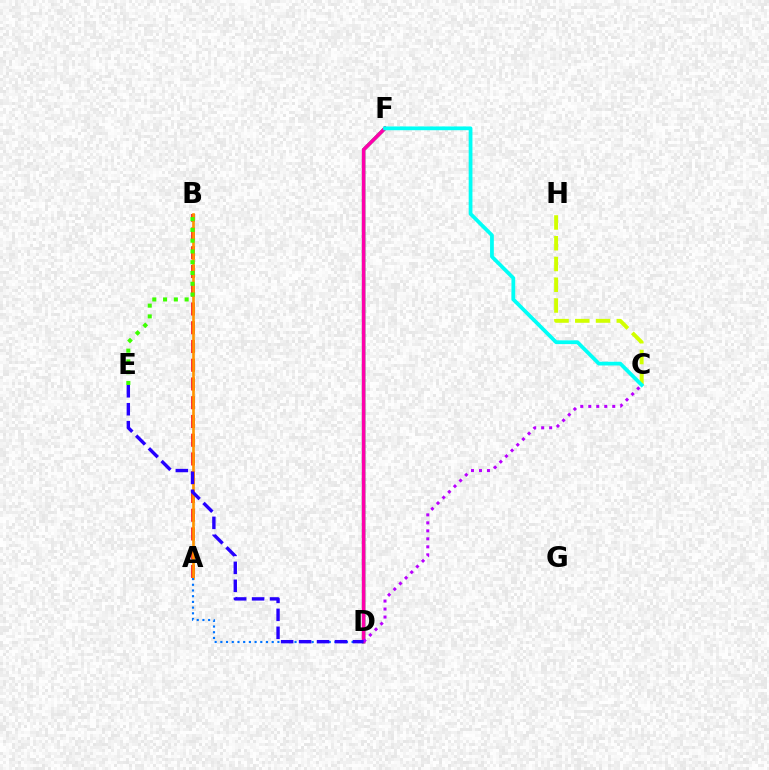{('A', 'B'): [{'color': '#ff0000', 'line_style': 'dashed', 'thickness': 2.55}, {'color': '#ff9400', 'line_style': 'solid', 'thickness': 1.91}], ('A', 'D'): [{'color': '#0074ff', 'line_style': 'dotted', 'thickness': 1.55}], ('D', 'F'): [{'color': '#00ff5c', 'line_style': 'solid', 'thickness': 2.48}, {'color': '#ff00ac', 'line_style': 'solid', 'thickness': 2.6}], ('B', 'E'): [{'color': '#3dff00', 'line_style': 'dotted', 'thickness': 2.93}], ('C', 'H'): [{'color': '#d1ff00', 'line_style': 'dashed', 'thickness': 2.82}], ('C', 'D'): [{'color': '#b900ff', 'line_style': 'dotted', 'thickness': 2.17}], ('C', 'F'): [{'color': '#00fff6', 'line_style': 'solid', 'thickness': 2.71}], ('D', 'E'): [{'color': '#2500ff', 'line_style': 'dashed', 'thickness': 2.44}]}